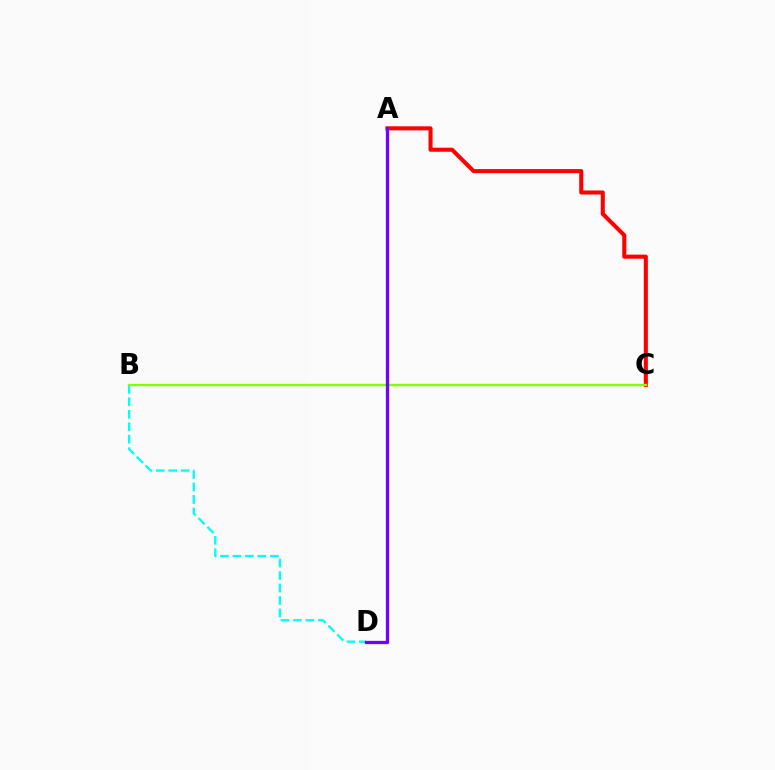{('A', 'C'): [{'color': '#ff0000', 'line_style': 'solid', 'thickness': 2.92}], ('B', 'D'): [{'color': '#00fff6', 'line_style': 'dashed', 'thickness': 1.69}], ('B', 'C'): [{'color': '#84ff00', 'line_style': 'solid', 'thickness': 1.74}], ('A', 'D'): [{'color': '#7200ff', 'line_style': 'solid', 'thickness': 2.36}]}